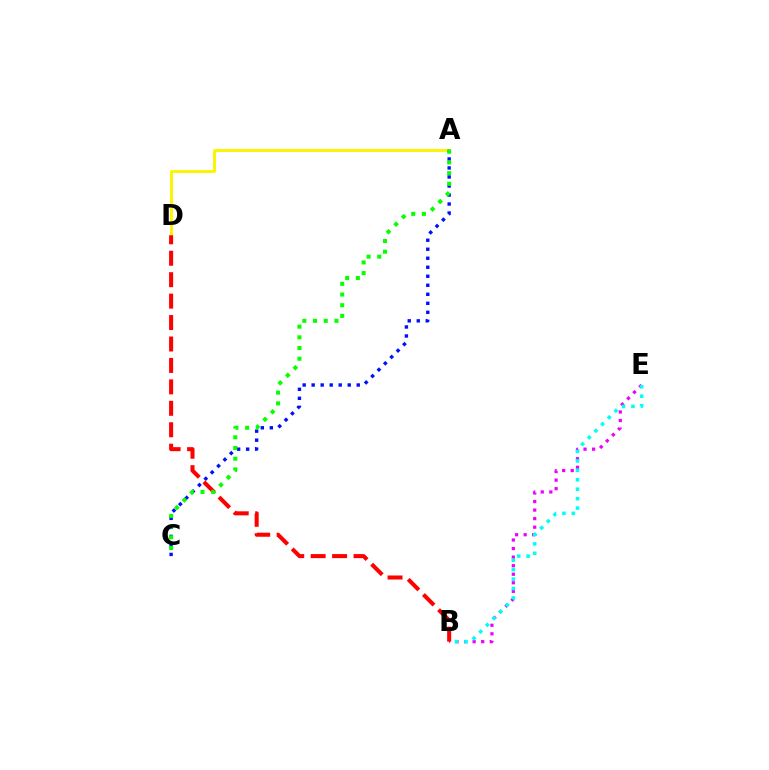{('A', 'D'): [{'color': '#fcf500', 'line_style': 'solid', 'thickness': 2.1}], ('B', 'E'): [{'color': '#ee00ff', 'line_style': 'dotted', 'thickness': 2.32}, {'color': '#00fff6', 'line_style': 'dotted', 'thickness': 2.56}], ('A', 'C'): [{'color': '#0010ff', 'line_style': 'dotted', 'thickness': 2.45}, {'color': '#08ff00', 'line_style': 'dotted', 'thickness': 2.91}], ('B', 'D'): [{'color': '#ff0000', 'line_style': 'dashed', 'thickness': 2.91}]}